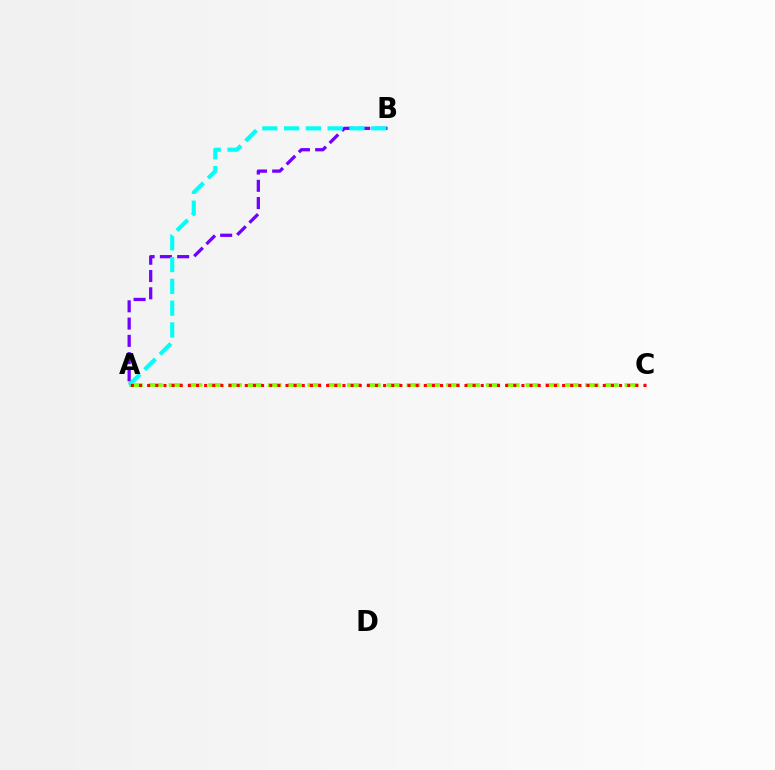{('A', 'B'): [{'color': '#7200ff', 'line_style': 'dashed', 'thickness': 2.35}, {'color': '#00fff6', 'line_style': 'dashed', 'thickness': 2.96}], ('A', 'C'): [{'color': '#84ff00', 'line_style': 'dashed', 'thickness': 2.69}, {'color': '#ff0000', 'line_style': 'dotted', 'thickness': 2.21}]}